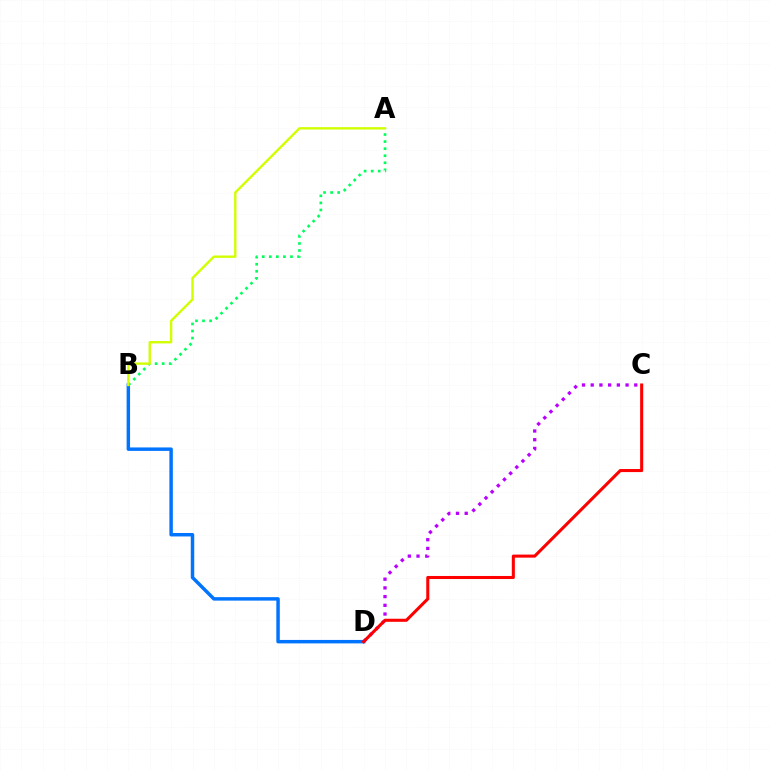{('B', 'D'): [{'color': '#0074ff', 'line_style': 'solid', 'thickness': 2.49}], ('A', 'B'): [{'color': '#00ff5c', 'line_style': 'dotted', 'thickness': 1.92}, {'color': '#d1ff00', 'line_style': 'solid', 'thickness': 1.71}], ('C', 'D'): [{'color': '#b900ff', 'line_style': 'dotted', 'thickness': 2.37}, {'color': '#ff0000', 'line_style': 'solid', 'thickness': 2.21}]}